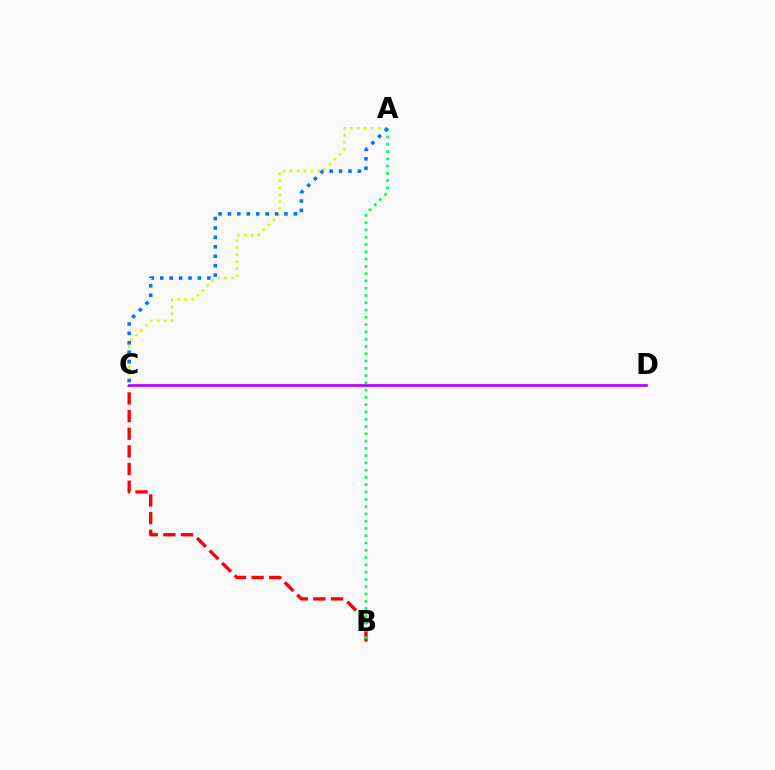{('A', 'C'): [{'color': '#d1ff00', 'line_style': 'dotted', 'thickness': 1.89}, {'color': '#0074ff', 'line_style': 'dotted', 'thickness': 2.56}], ('B', 'C'): [{'color': '#ff0000', 'line_style': 'dashed', 'thickness': 2.4}], ('A', 'B'): [{'color': '#00ff5c', 'line_style': 'dotted', 'thickness': 1.98}], ('C', 'D'): [{'color': '#b900ff', 'line_style': 'solid', 'thickness': 1.95}]}